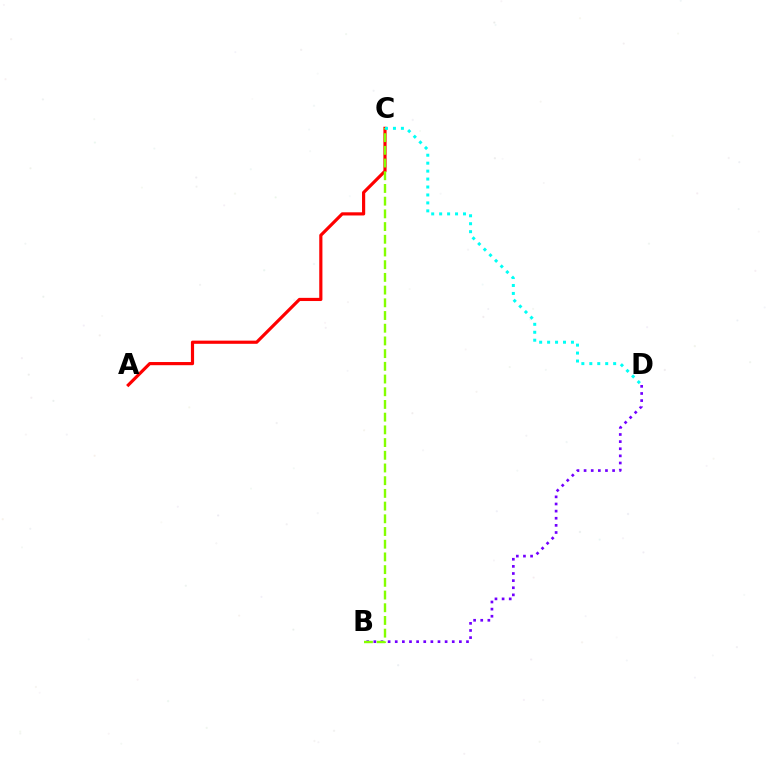{('B', 'D'): [{'color': '#7200ff', 'line_style': 'dotted', 'thickness': 1.94}], ('A', 'C'): [{'color': '#ff0000', 'line_style': 'solid', 'thickness': 2.28}], ('B', 'C'): [{'color': '#84ff00', 'line_style': 'dashed', 'thickness': 1.73}], ('C', 'D'): [{'color': '#00fff6', 'line_style': 'dotted', 'thickness': 2.16}]}